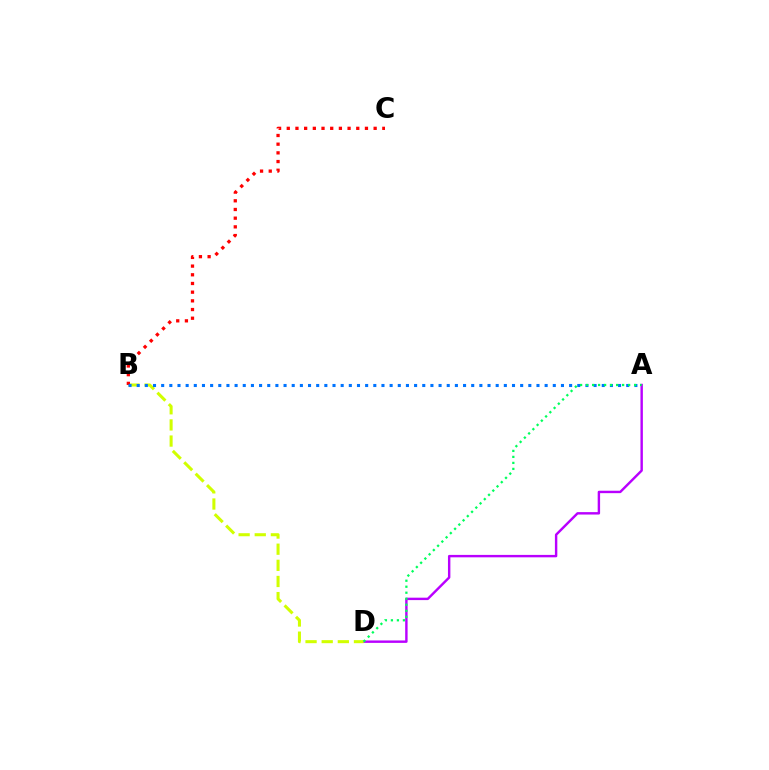{('A', 'D'): [{'color': '#b900ff', 'line_style': 'solid', 'thickness': 1.74}, {'color': '#00ff5c', 'line_style': 'dotted', 'thickness': 1.63}], ('B', 'D'): [{'color': '#d1ff00', 'line_style': 'dashed', 'thickness': 2.19}], ('B', 'C'): [{'color': '#ff0000', 'line_style': 'dotted', 'thickness': 2.36}], ('A', 'B'): [{'color': '#0074ff', 'line_style': 'dotted', 'thickness': 2.22}]}